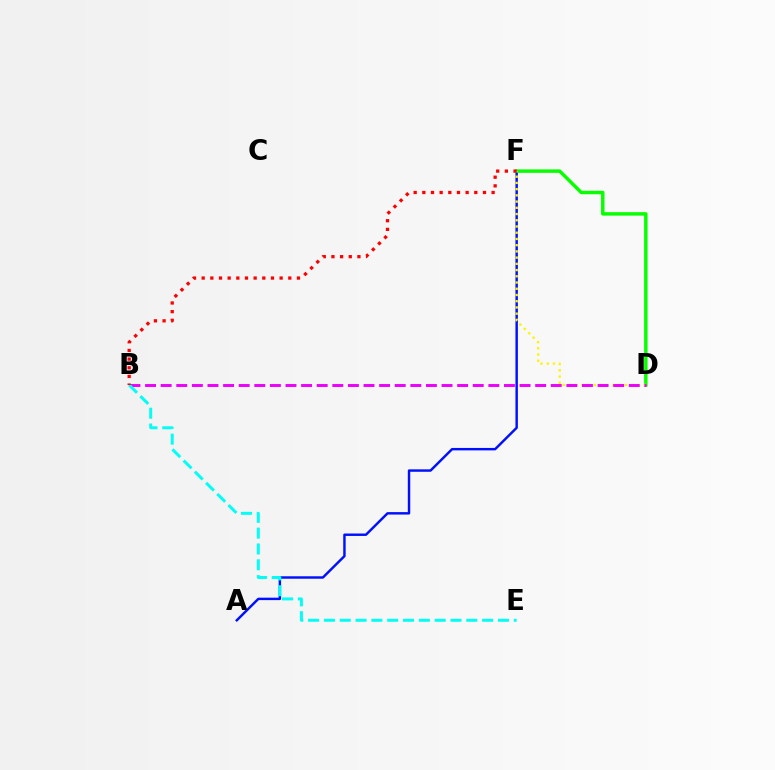{('A', 'F'): [{'color': '#0010ff', 'line_style': 'solid', 'thickness': 1.76}], ('D', 'F'): [{'color': '#08ff00', 'line_style': 'solid', 'thickness': 2.49}, {'color': '#fcf500', 'line_style': 'dotted', 'thickness': 1.69}], ('B', 'D'): [{'color': '#ee00ff', 'line_style': 'dashed', 'thickness': 2.12}], ('B', 'E'): [{'color': '#00fff6', 'line_style': 'dashed', 'thickness': 2.15}], ('B', 'F'): [{'color': '#ff0000', 'line_style': 'dotted', 'thickness': 2.35}]}